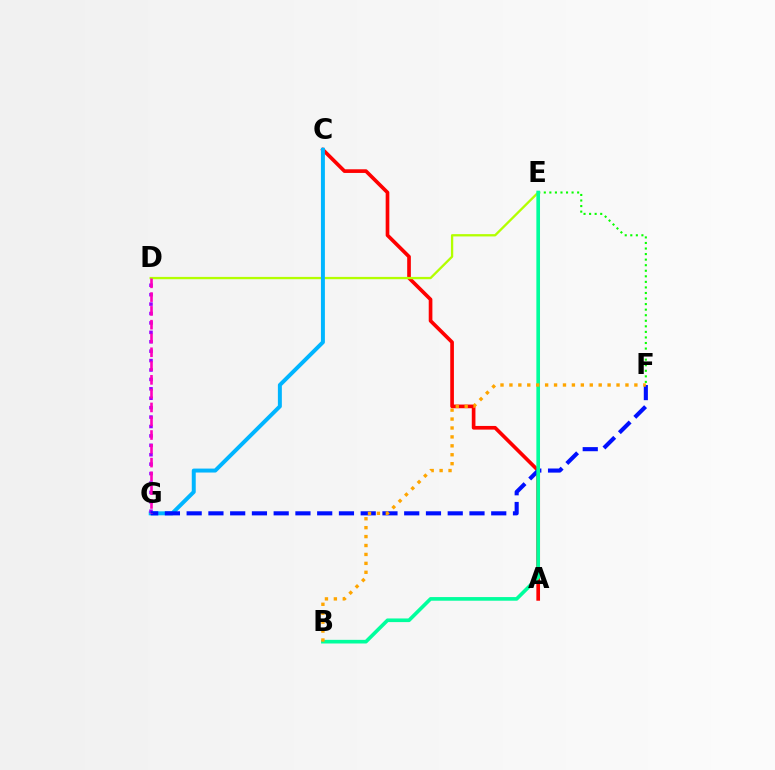{('A', 'C'): [{'color': '#ff0000', 'line_style': 'solid', 'thickness': 2.64}], ('D', 'E'): [{'color': '#b3ff00', 'line_style': 'solid', 'thickness': 1.66}], ('C', 'G'): [{'color': '#00b5ff', 'line_style': 'solid', 'thickness': 2.85}], ('D', 'G'): [{'color': '#9b00ff', 'line_style': 'dotted', 'thickness': 2.56}, {'color': '#ff00bd', 'line_style': 'dashed', 'thickness': 1.87}], ('F', 'G'): [{'color': '#0010ff', 'line_style': 'dashed', 'thickness': 2.96}], ('E', 'F'): [{'color': '#08ff00', 'line_style': 'dotted', 'thickness': 1.51}], ('B', 'E'): [{'color': '#00ff9d', 'line_style': 'solid', 'thickness': 2.62}], ('B', 'F'): [{'color': '#ffa500', 'line_style': 'dotted', 'thickness': 2.43}]}